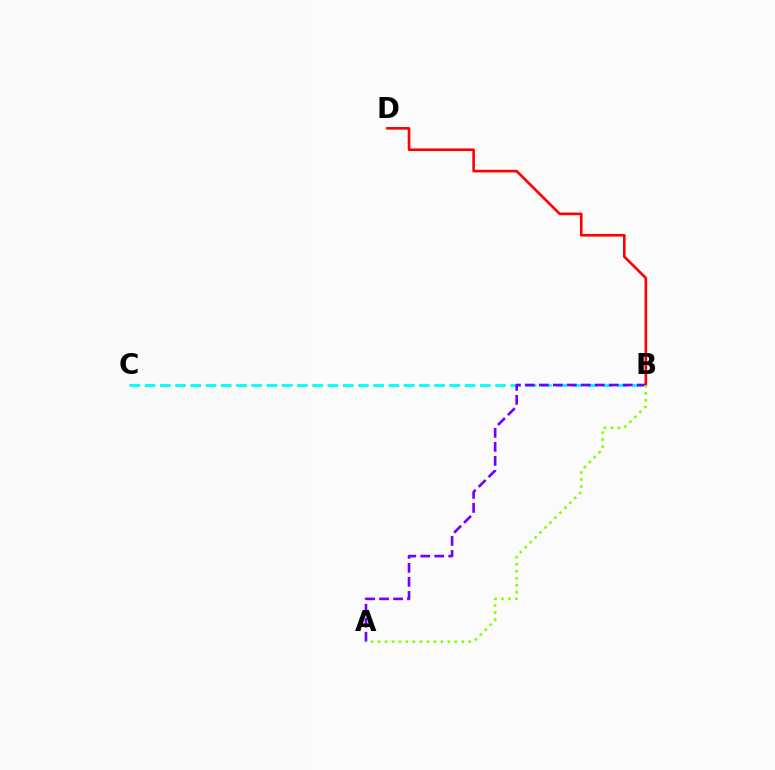{('B', 'C'): [{'color': '#00fff6', 'line_style': 'dashed', 'thickness': 2.07}], ('B', 'D'): [{'color': '#ff0000', 'line_style': 'solid', 'thickness': 1.89}], ('A', 'B'): [{'color': '#7200ff', 'line_style': 'dashed', 'thickness': 1.9}, {'color': '#84ff00', 'line_style': 'dotted', 'thickness': 1.9}]}